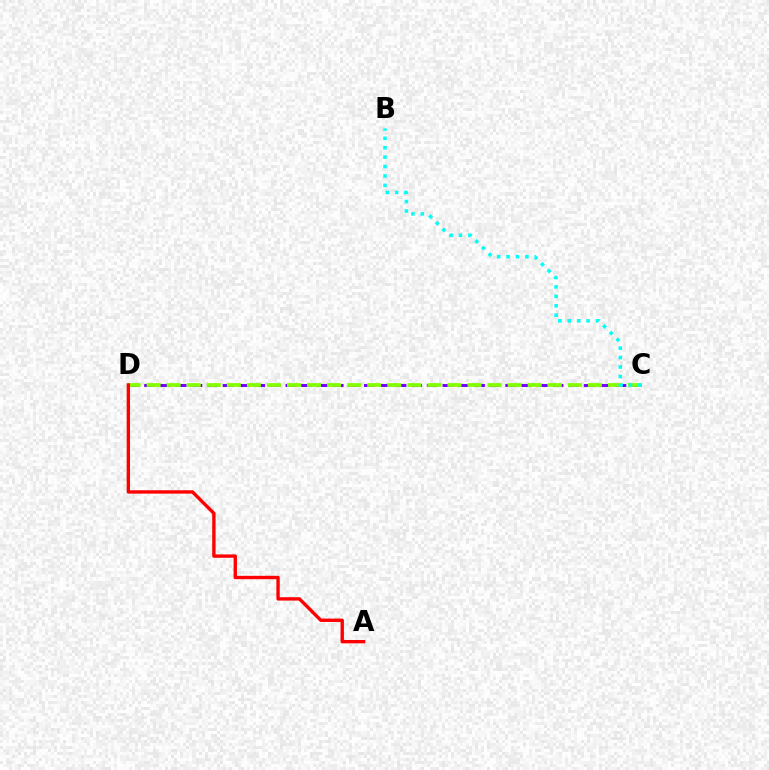{('C', 'D'): [{'color': '#7200ff', 'line_style': 'dashed', 'thickness': 2.13}, {'color': '#84ff00', 'line_style': 'dashed', 'thickness': 2.72}], ('B', 'C'): [{'color': '#00fff6', 'line_style': 'dotted', 'thickness': 2.56}], ('A', 'D'): [{'color': '#ff0000', 'line_style': 'solid', 'thickness': 2.43}]}